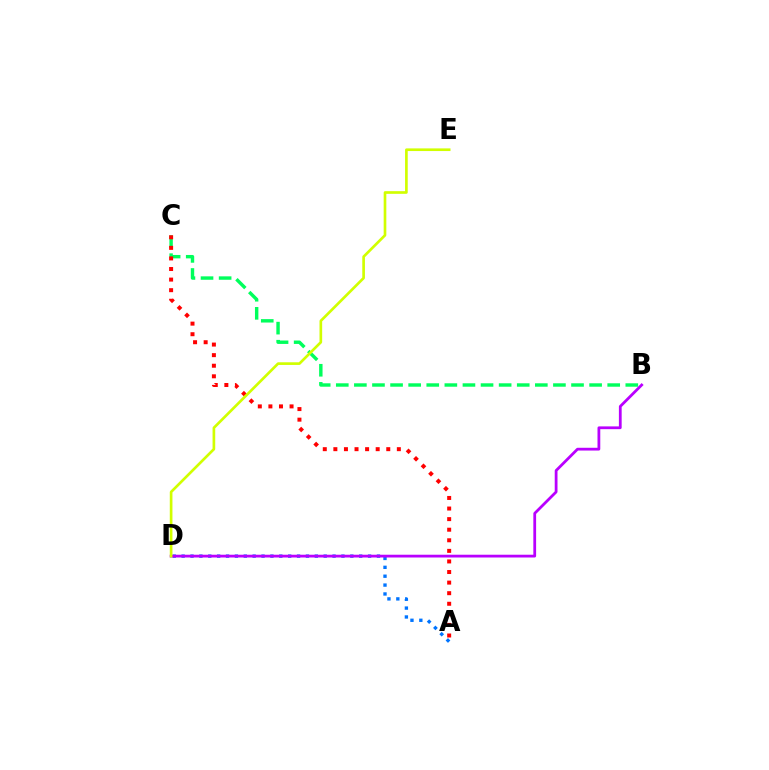{('A', 'D'): [{'color': '#0074ff', 'line_style': 'dotted', 'thickness': 2.41}], ('B', 'C'): [{'color': '#00ff5c', 'line_style': 'dashed', 'thickness': 2.46}], ('A', 'C'): [{'color': '#ff0000', 'line_style': 'dotted', 'thickness': 2.87}], ('B', 'D'): [{'color': '#b900ff', 'line_style': 'solid', 'thickness': 2.0}], ('D', 'E'): [{'color': '#d1ff00', 'line_style': 'solid', 'thickness': 1.92}]}